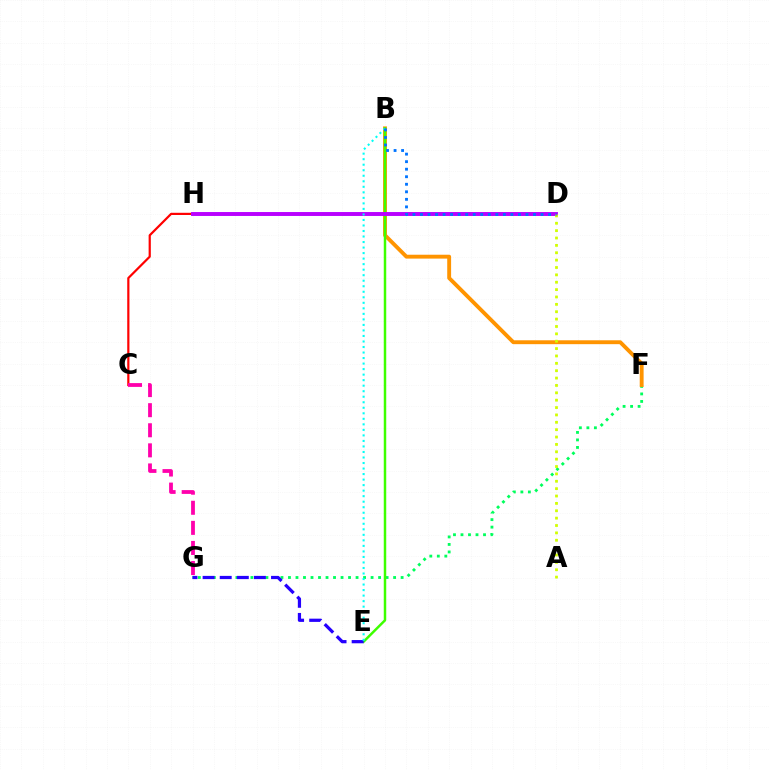{('F', 'G'): [{'color': '#00ff5c', 'line_style': 'dotted', 'thickness': 2.04}], ('B', 'F'): [{'color': '#ff9400', 'line_style': 'solid', 'thickness': 2.79}], ('B', 'E'): [{'color': '#3dff00', 'line_style': 'solid', 'thickness': 1.78}, {'color': '#00fff6', 'line_style': 'dotted', 'thickness': 1.5}], ('C', 'H'): [{'color': '#ff0000', 'line_style': 'solid', 'thickness': 1.58}], ('C', 'G'): [{'color': '#ff00ac', 'line_style': 'dashed', 'thickness': 2.73}], ('E', 'G'): [{'color': '#2500ff', 'line_style': 'dashed', 'thickness': 2.32}], ('D', 'H'): [{'color': '#b900ff', 'line_style': 'solid', 'thickness': 2.82}], ('A', 'D'): [{'color': '#d1ff00', 'line_style': 'dotted', 'thickness': 2.0}], ('B', 'D'): [{'color': '#0074ff', 'line_style': 'dotted', 'thickness': 2.05}]}